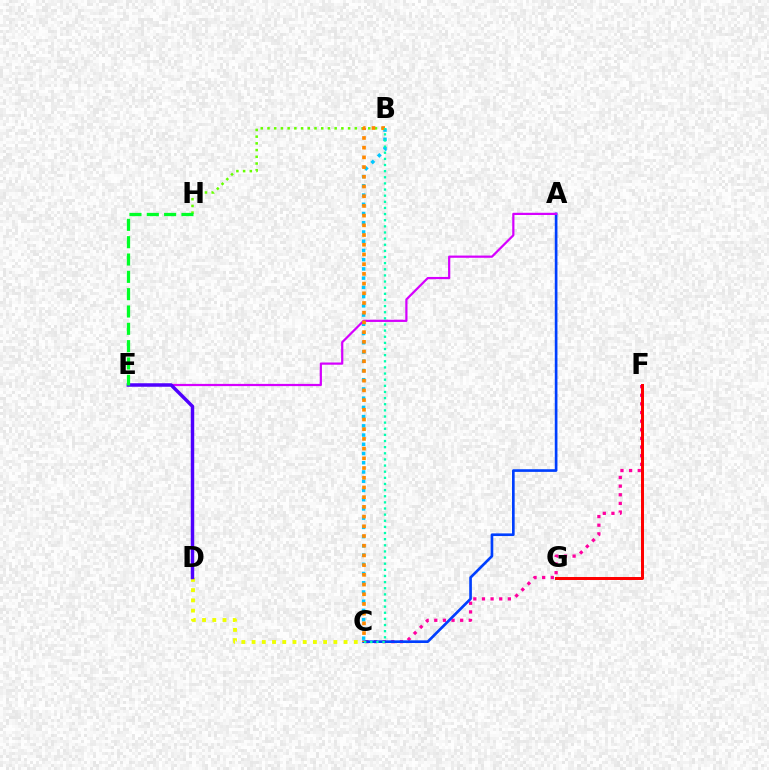{('B', 'C'): [{'color': '#00c7ff', 'line_style': 'dotted', 'thickness': 2.51}, {'color': '#ff8800', 'line_style': 'dotted', 'thickness': 2.64}, {'color': '#00ffaf', 'line_style': 'dotted', 'thickness': 1.67}], ('C', 'F'): [{'color': '#ff00a0', 'line_style': 'dotted', 'thickness': 2.35}], ('A', 'C'): [{'color': '#003fff', 'line_style': 'solid', 'thickness': 1.92}], ('C', 'D'): [{'color': '#eeff00', 'line_style': 'dotted', 'thickness': 2.78}], ('A', 'E'): [{'color': '#d600ff', 'line_style': 'solid', 'thickness': 1.6}], ('B', 'H'): [{'color': '#66ff00', 'line_style': 'dotted', 'thickness': 1.82}], ('F', 'G'): [{'color': '#ff0000', 'line_style': 'solid', 'thickness': 2.15}], ('D', 'E'): [{'color': '#4f00ff', 'line_style': 'solid', 'thickness': 2.48}], ('E', 'H'): [{'color': '#00ff27', 'line_style': 'dashed', 'thickness': 2.35}]}